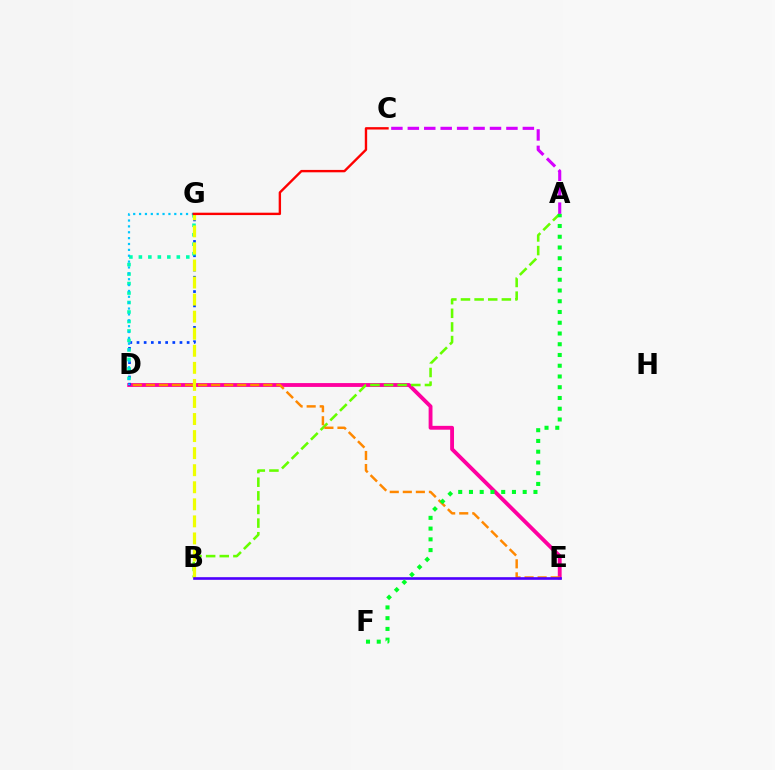{('D', 'E'): [{'color': '#ff00a0', 'line_style': 'solid', 'thickness': 2.77}, {'color': '#ff8800', 'line_style': 'dashed', 'thickness': 1.77}], ('D', 'G'): [{'color': '#003fff', 'line_style': 'dotted', 'thickness': 1.95}, {'color': '#00ffaf', 'line_style': 'dotted', 'thickness': 2.58}, {'color': '#00c7ff', 'line_style': 'dotted', 'thickness': 1.59}], ('A', 'B'): [{'color': '#66ff00', 'line_style': 'dashed', 'thickness': 1.85}], ('A', 'C'): [{'color': '#d600ff', 'line_style': 'dashed', 'thickness': 2.23}], ('B', 'G'): [{'color': '#eeff00', 'line_style': 'dashed', 'thickness': 2.32}], ('B', 'E'): [{'color': '#4f00ff', 'line_style': 'solid', 'thickness': 1.9}], ('C', 'G'): [{'color': '#ff0000', 'line_style': 'solid', 'thickness': 1.71}], ('A', 'F'): [{'color': '#00ff27', 'line_style': 'dotted', 'thickness': 2.92}]}